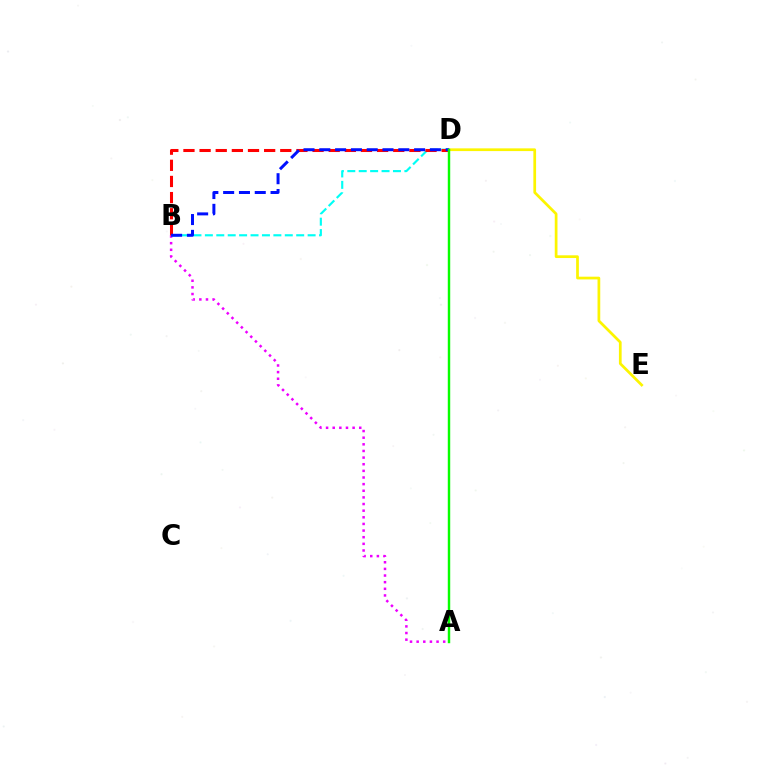{('B', 'D'): [{'color': '#00fff6', 'line_style': 'dashed', 'thickness': 1.55}, {'color': '#ff0000', 'line_style': 'dashed', 'thickness': 2.19}, {'color': '#0010ff', 'line_style': 'dashed', 'thickness': 2.15}], ('A', 'B'): [{'color': '#ee00ff', 'line_style': 'dotted', 'thickness': 1.8}], ('D', 'E'): [{'color': '#fcf500', 'line_style': 'solid', 'thickness': 1.96}], ('A', 'D'): [{'color': '#08ff00', 'line_style': 'solid', 'thickness': 1.76}]}